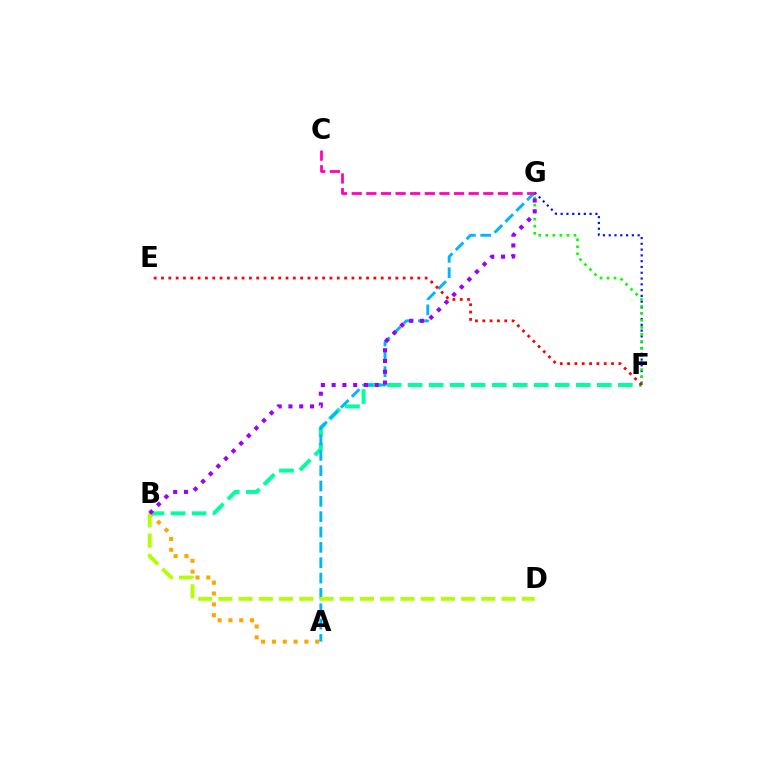{('A', 'B'): [{'color': '#ffa500', 'line_style': 'dotted', 'thickness': 2.94}], ('B', 'F'): [{'color': '#00ff9d', 'line_style': 'dashed', 'thickness': 2.86}], ('A', 'G'): [{'color': '#00b5ff', 'line_style': 'dashed', 'thickness': 2.08}], ('B', 'D'): [{'color': '#b3ff00', 'line_style': 'dashed', 'thickness': 2.75}], ('F', 'G'): [{'color': '#0010ff', 'line_style': 'dotted', 'thickness': 1.57}, {'color': '#08ff00', 'line_style': 'dotted', 'thickness': 1.91}], ('C', 'G'): [{'color': '#ff00bd', 'line_style': 'dashed', 'thickness': 1.99}], ('E', 'F'): [{'color': '#ff0000', 'line_style': 'dotted', 'thickness': 1.99}], ('B', 'G'): [{'color': '#9b00ff', 'line_style': 'dotted', 'thickness': 2.92}]}